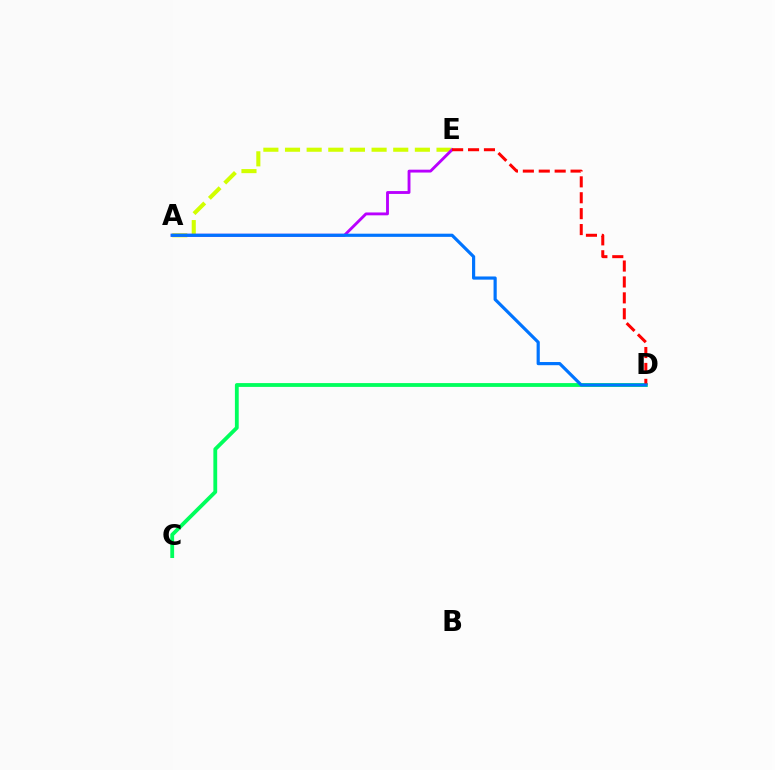{('C', 'D'): [{'color': '#00ff5c', 'line_style': 'solid', 'thickness': 2.74}], ('A', 'E'): [{'color': '#d1ff00', 'line_style': 'dashed', 'thickness': 2.94}, {'color': '#b900ff', 'line_style': 'solid', 'thickness': 2.06}], ('D', 'E'): [{'color': '#ff0000', 'line_style': 'dashed', 'thickness': 2.16}], ('A', 'D'): [{'color': '#0074ff', 'line_style': 'solid', 'thickness': 2.29}]}